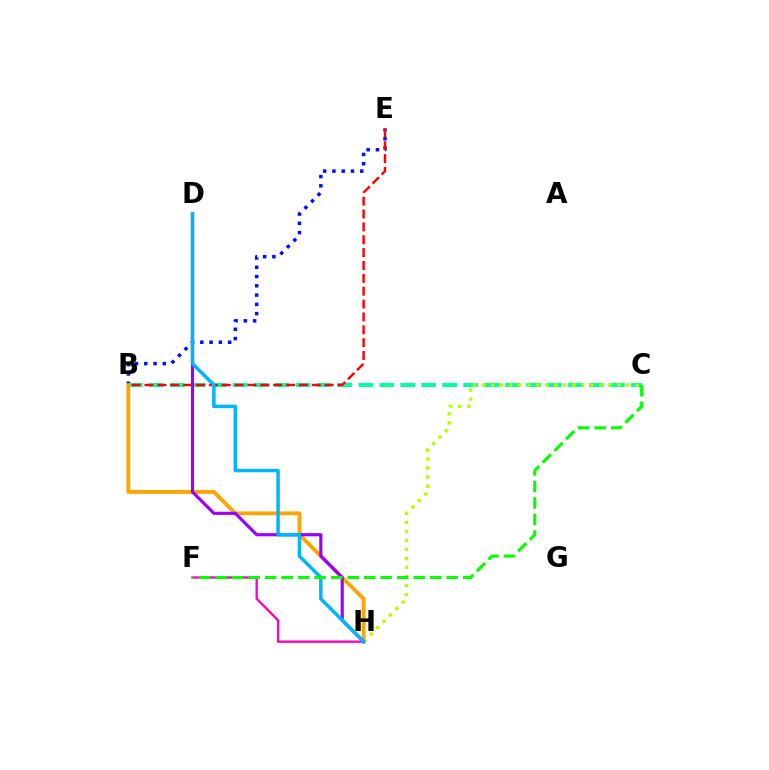{('B', 'C'): [{'color': '#00ff9d', 'line_style': 'dashed', 'thickness': 2.85}], ('C', 'H'): [{'color': '#b3ff00', 'line_style': 'dotted', 'thickness': 2.45}], ('B', 'E'): [{'color': '#0010ff', 'line_style': 'dotted', 'thickness': 2.52}, {'color': '#ff0000', 'line_style': 'dashed', 'thickness': 1.75}], ('F', 'H'): [{'color': '#ff00bd', 'line_style': 'solid', 'thickness': 1.7}], ('B', 'H'): [{'color': '#ffa500', 'line_style': 'solid', 'thickness': 2.78}], ('D', 'H'): [{'color': '#9b00ff', 'line_style': 'solid', 'thickness': 2.27}, {'color': '#00b5ff', 'line_style': 'solid', 'thickness': 2.51}], ('C', 'F'): [{'color': '#08ff00', 'line_style': 'dashed', 'thickness': 2.24}]}